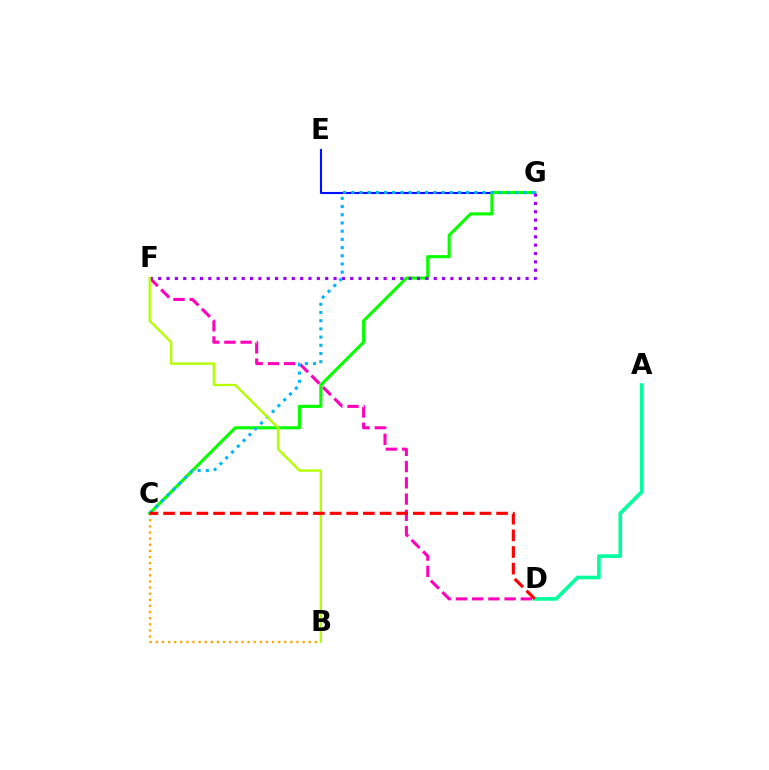{('E', 'G'): [{'color': '#0010ff', 'line_style': 'solid', 'thickness': 1.53}], ('B', 'C'): [{'color': '#ffa500', 'line_style': 'dotted', 'thickness': 1.66}], ('D', 'F'): [{'color': '#ff00bd', 'line_style': 'dashed', 'thickness': 2.2}], ('C', 'G'): [{'color': '#08ff00', 'line_style': 'solid', 'thickness': 2.24}, {'color': '#00b5ff', 'line_style': 'dotted', 'thickness': 2.23}], ('F', 'G'): [{'color': '#9b00ff', 'line_style': 'dotted', 'thickness': 2.27}], ('A', 'D'): [{'color': '#00ff9d', 'line_style': 'solid', 'thickness': 2.63}], ('B', 'F'): [{'color': '#b3ff00', 'line_style': 'solid', 'thickness': 1.71}], ('C', 'D'): [{'color': '#ff0000', 'line_style': 'dashed', 'thickness': 2.26}]}